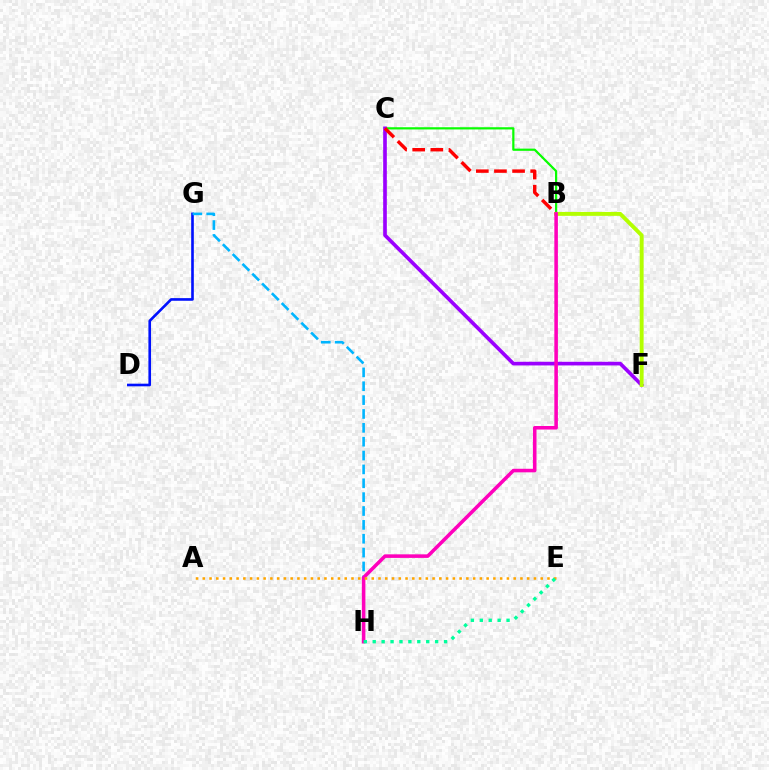{('B', 'C'): [{'color': '#08ff00', 'line_style': 'solid', 'thickness': 1.59}, {'color': '#ff0000', 'line_style': 'dashed', 'thickness': 2.46}], ('C', 'F'): [{'color': '#9b00ff', 'line_style': 'solid', 'thickness': 2.63}], ('D', 'G'): [{'color': '#0010ff', 'line_style': 'solid', 'thickness': 1.9}], ('G', 'H'): [{'color': '#00b5ff', 'line_style': 'dashed', 'thickness': 1.88}], ('B', 'F'): [{'color': '#b3ff00', 'line_style': 'solid', 'thickness': 2.81}], ('B', 'H'): [{'color': '#ff00bd', 'line_style': 'solid', 'thickness': 2.56}], ('A', 'E'): [{'color': '#ffa500', 'line_style': 'dotted', 'thickness': 1.84}], ('E', 'H'): [{'color': '#00ff9d', 'line_style': 'dotted', 'thickness': 2.42}]}